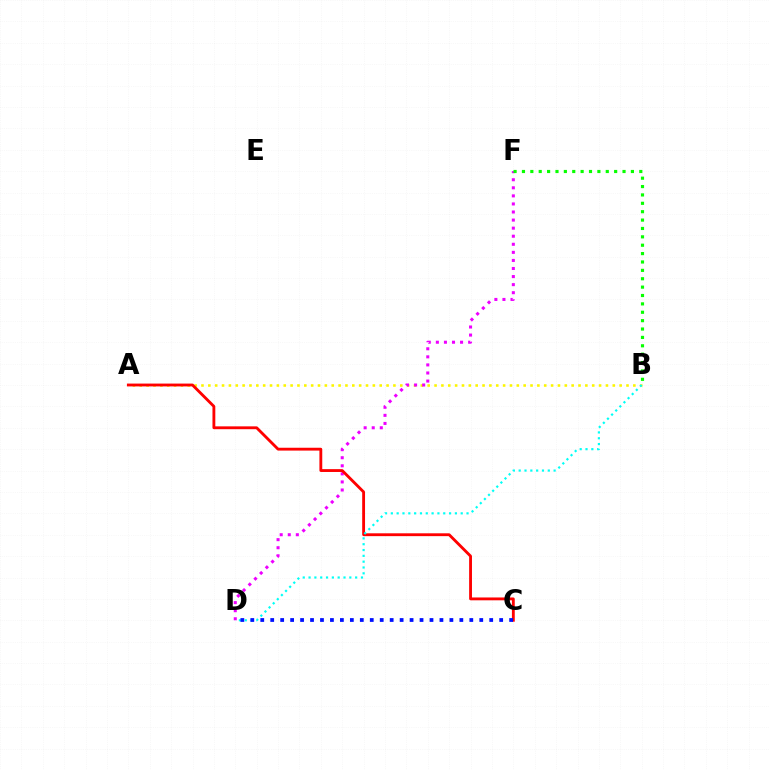{('A', 'B'): [{'color': '#fcf500', 'line_style': 'dotted', 'thickness': 1.86}], ('D', 'F'): [{'color': '#ee00ff', 'line_style': 'dotted', 'thickness': 2.19}], ('A', 'C'): [{'color': '#ff0000', 'line_style': 'solid', 'thickness': 2.05}], ('B', 'F'): [{'color': '#08ff00', 'line_style': 'dotted', 'thickness': 2.28}], ('B', 'D'): [{'color': '#00fff6', 'line_style': 'dotted', 'thickness': 1.58}], ('C', 'D'): [{'color': '#0010ff', 'line_style': 'dotted', 'thickness': 2.7}]}